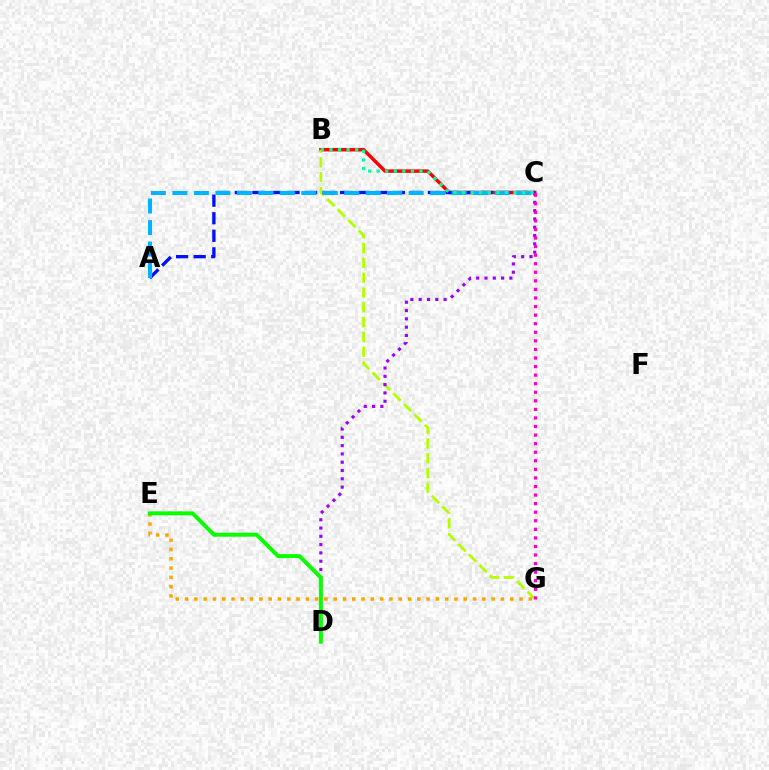{('B', 'C'): [{'color': '#ff0000', 'line_style': 'solid', 'thickness': 2.51}, {'color': '#00ff9d', 'line_style': 'dotted', 'thickness': 2.33}], ('B', 'G'): [{'color': '#b3ff00', 'line_style': 'dashed', 'thickness': 2.01}], ('A', 'C'): [{'color': '#0010ff', 'line_style': 'dashed', 'thickness': 2.39}, {'color': '#00b5ff', 'line_style': 'dashed', 'thickness': 2.92}], ('C', 'D'): [{'color': '#9b00ff', 'line_style': 'dotted', 'thickness': 2.25}], ('E', 'G'): [{'color': '#ffa500', 'line_style': 'dotted', 'thickness': 2.52}], ('C', 'G'): [{'color': '#ff00bd', 'line_style': 'dotted', 'thickness': 2.33}], ('D', 'E'): [{'color': '#08ff00', 'line_style': 'solid', 'thickness': 2.85}]}